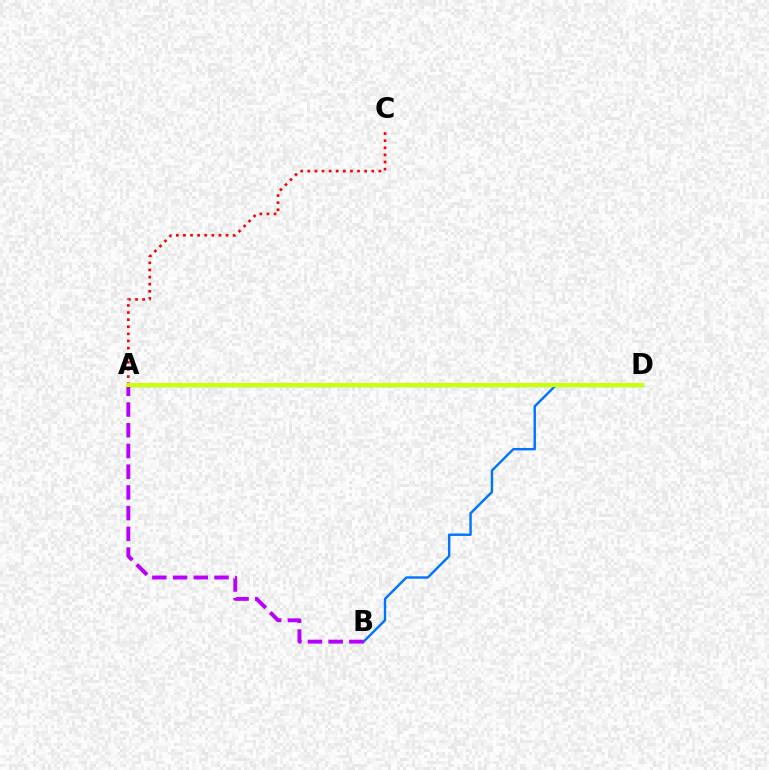{('B', 'D'): [{'color': '#0074ff', 'line_style': 'solid', 'thickness': 1.74}], ('A', 'D'): [{'color': '#00ff5c', 'line_style': 'solid', 'thickness': 2.48}, {'color': '#d1ff00', 'line_style': 'solid', 'thickness': 2.87}], ('A', 'B'): [{'color': '#b900ff', 'line_style': 'dashed', 'thickness': 2.81}], ('A', 'C'): [{'color': '#ff0000', 'line_style': 'dotted', 'thickness': 1.93}]}